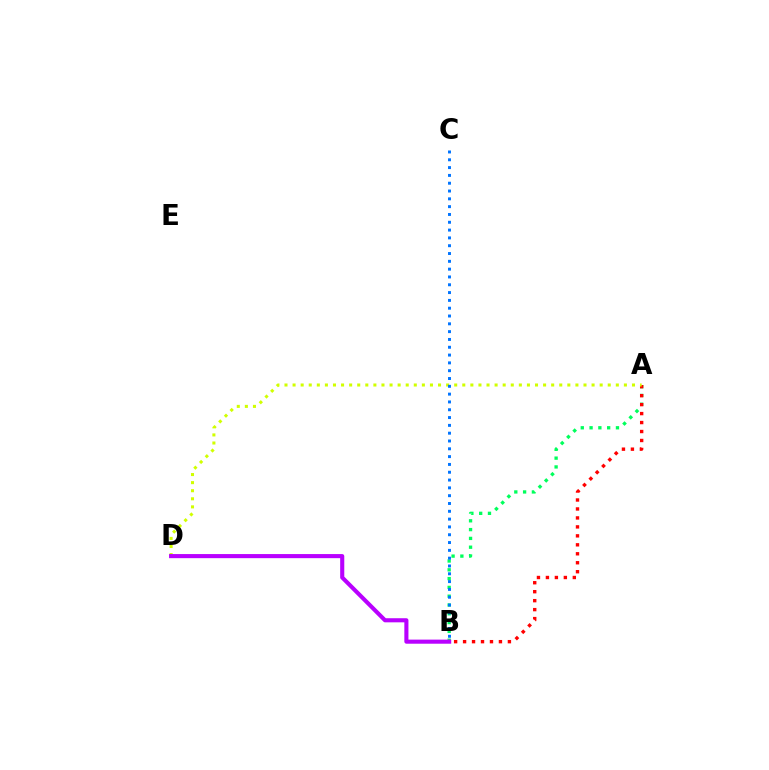{('A', 'B'): [{'color': '#00ff5c', 'line_style': 'dotted', 'thickness': 2.39}, {'color': '#ff0000', 'line_style': 'dotted', 'thickness': 2.44}], ('A', 'D'): [{'color': '#d1ff00', 'line_style': 'dotted', 'thickness': 2.2}], ('B', 'D'): [{'color': '#b900ff', 'line_style': 'solid', 'thickness': 2.95}], ('B', 'C'): [{'color': '#0074ff', 'line_style': 'dotted', 'thickness': 2.12}]}